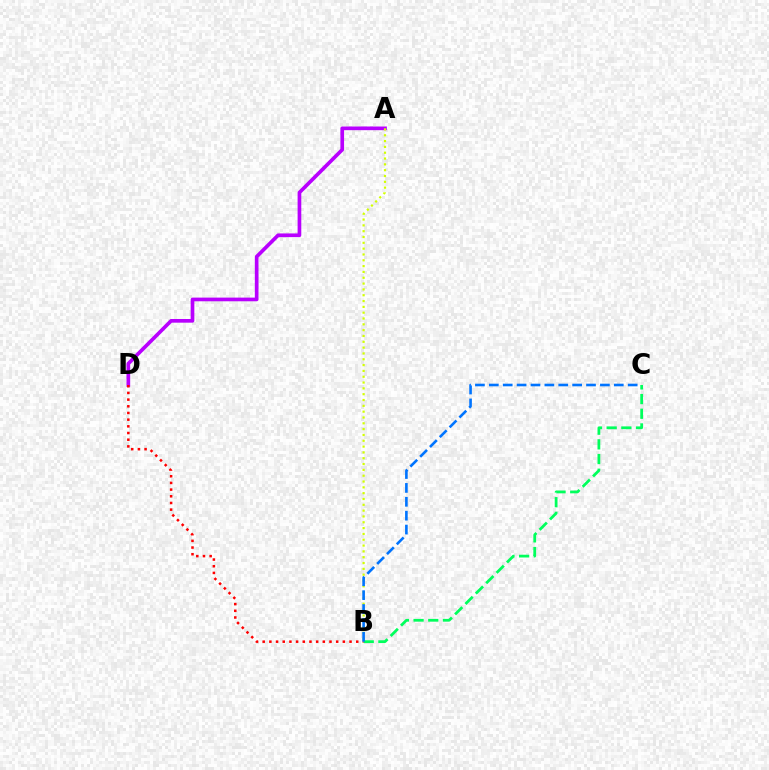{('A', 'D'): [{'color': '#b900ff', 'line_style': 'solid', 'thickness': 2.65}], ('B', 'D'): [{'color': '#ff0000', 'line_style': 'dotted', 'thickness': 1.81}], ('A', 'B'): [{'color': '#d1ff00', 'line_style': 'dotted', 'thickness': 1.58}], ('B', 'C'): [{'color': '#00ff5c', 'line_style': 'dashed', 'thickness': 1.99}, {'color': '#0074ff', 'line_style': 'dashed', 'thickness': 1.89}]}